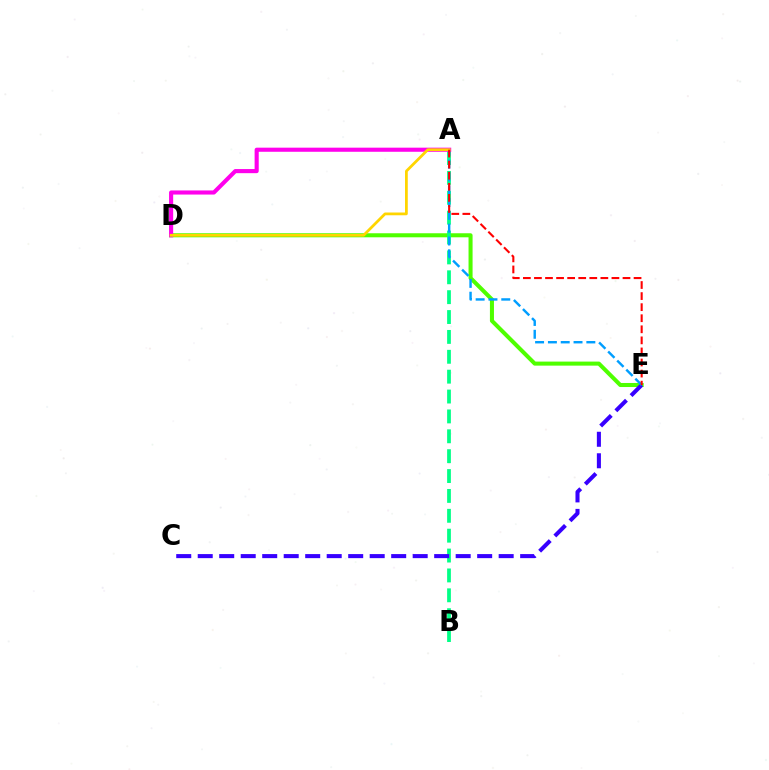{('D', 'E'): [{'color': '#4fff00', 'line_style': 'solid', 'thickness': 2.91}], ('A', 'B'): [{'color': '#00ff86', 'line_style': 'dashed', 'thickness': 2.7}], ('C', 'E'): [{'color': '#3700ff', 'line_style': 'dashed', 'thickness': 2.92}], ('A', 'E'): [{'color': '#009eff', 'line_style': 'dashed', 'thickness': 1.74}, {'color': '#ff0000', 'line_style': 'dashed', 'thickness': 1.5}], ('A', 'D'): [{'color': '#ff00ed', 'line_style': 'solid', 'thickness': 2.96}, {'color': '#ffd500', 'line_style': 'solid', 'thickness': 1.99}]}